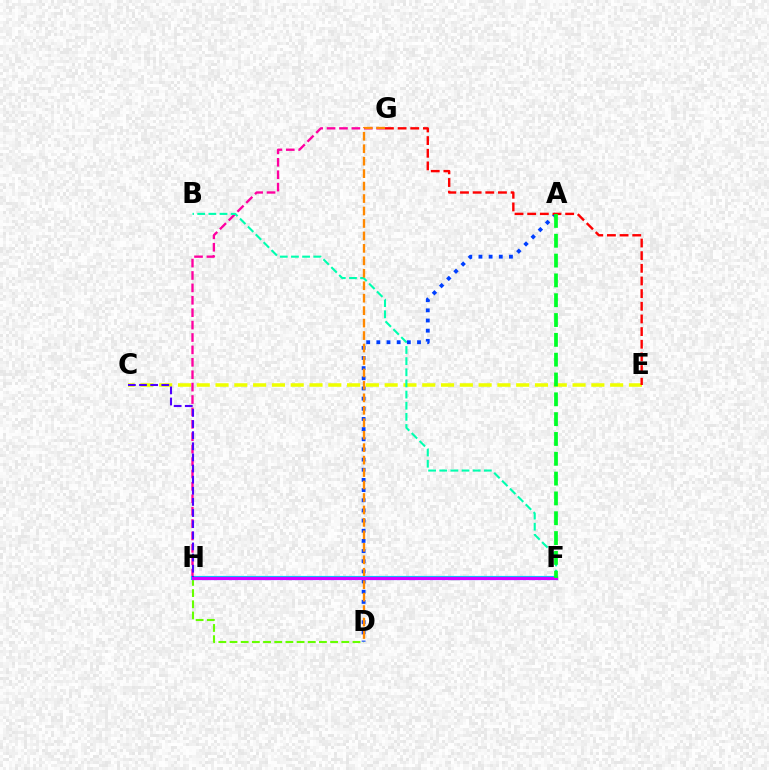{('G', 'H'): [{'color': '#ff00a0', 'line_style': 'dashed', 'thickness': 1.69}], ('C', 'E'): [{'color': '#eeff00', 'line_style': 'dashed', 'thickness': 2.55}], ('B', 'F'): [{'color': '#00ffaf', 'line_style': 'dashed', 'thickness': 1.51}], ('D', 'H'): [{'color': '#66ff00', 'line_style': 'dashed', 'thickness': 1.52}], ('A', 'D'): [{'color': '#003fff', 'line_style': 'dotted', 'thickness': 2.76}], ('E', 'G'): [{'color': '#ff0000', 'line_style': 'dashed', 'thickness': 1.72}], ('D', 'G'): [{'color': '#ff8800', 'line_style': 'dashed', 'thickness': 1.69}], ('F', 'H'): [{'color': '#00c7ff', 'line_style': 'solid', 'thickness': 2.99}, {'color': '#d600ff', 'line_style': 'solid', 'thickness': 2.27}], ('C', 'H'): [{'color': '#4f00ff', 'line_style': 'dashed', 'thickness': 1.51}], ('A', 'F'): [{'color': '#00ff27', 'line_style': 'dashed', 'thickness': 2.69}]}